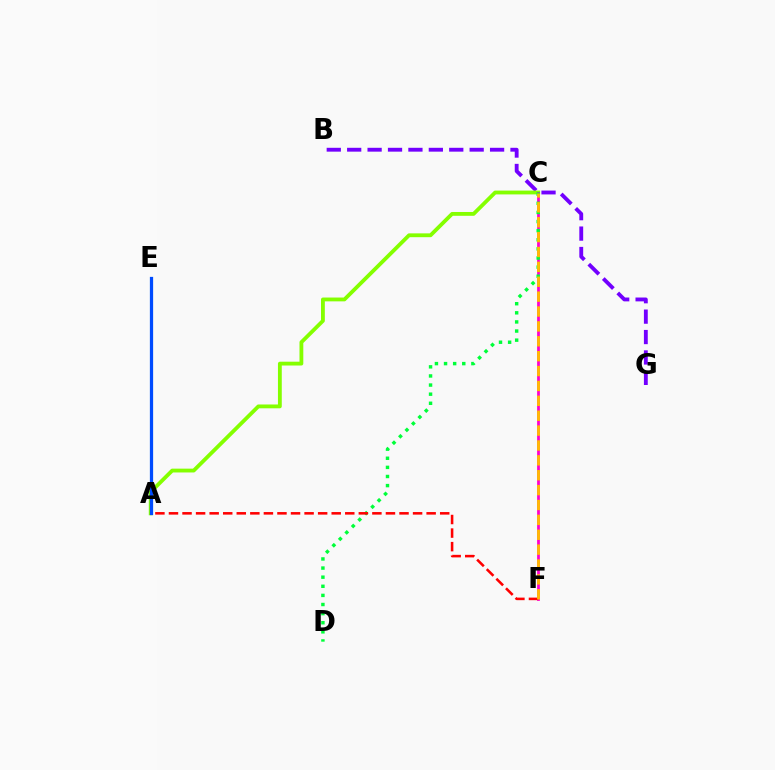{('A', 'E'): [{'color': '#00fff6', 'line_style': 'solid', 'thickness': 2.18}, {'color': '#004bff', 'line_style': 'solid', 'thickness': 2.33}], ('B', 'G'): [{'color': '#7200ff', 'line_style': 'dashed', 'thickness': 2.77}], ('A', 'C'): [{'color': '#84ff00', 'line_style': 'solid', 'thickness': 2.75}], ('C', 'F'): [{'color': '#ff00cf', 'line_style': 'solid', 'thickness': 1.99}, {'color': '#ffbd00', 'line_style': 'dashed', 'thickness': 2.02}], ('C', 'D'): [{'color': '#00ff39', 'line_style': 'dotted', 'thickness': 2.48}], ('A', 'F'): [{'color': '#ff0000', 'line_style': 'dashed', 'thickness': 1.84}]}